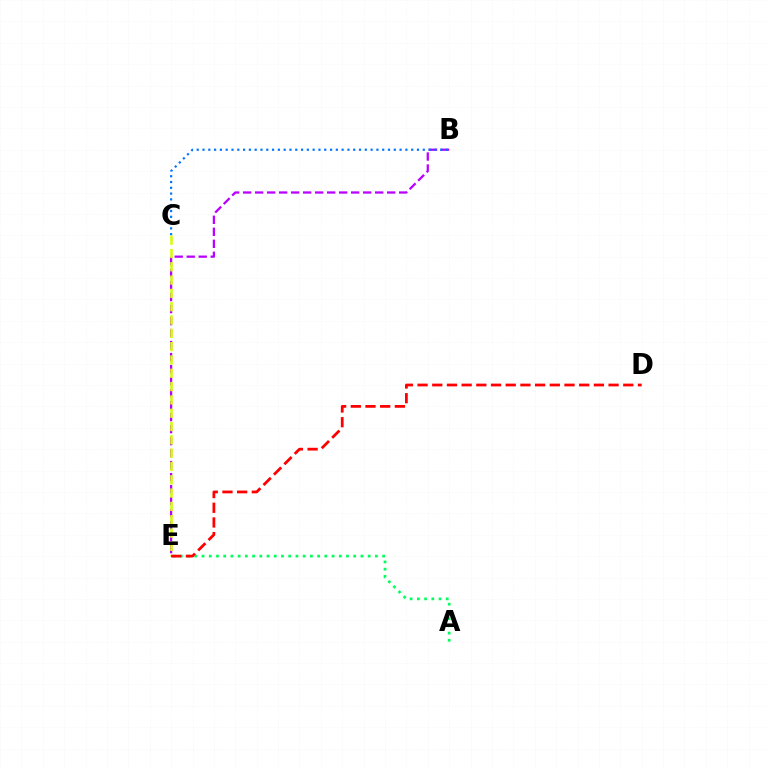{('B', 'E'): [{'color': '#b900ff', 'line_style': 'dashed', 'thickness': 1.63}], ('A', 'E'): [{'color': '#00ff5c', 'line_style': 'dotted', 'thickness': 1.96}], ('B', 'C'): [{'color': '#0074ff', 'line_style': 'dotted', 'thickness': 1.57}], ('C', 'E'): [{'color': '#d1ff00', 'line_style': 'dashed', 'thickness': 1.81}], ('D', 'E'): [{'color': '#ff0000', 'line_style': 'dashed', 'thickness': 2.0}]}